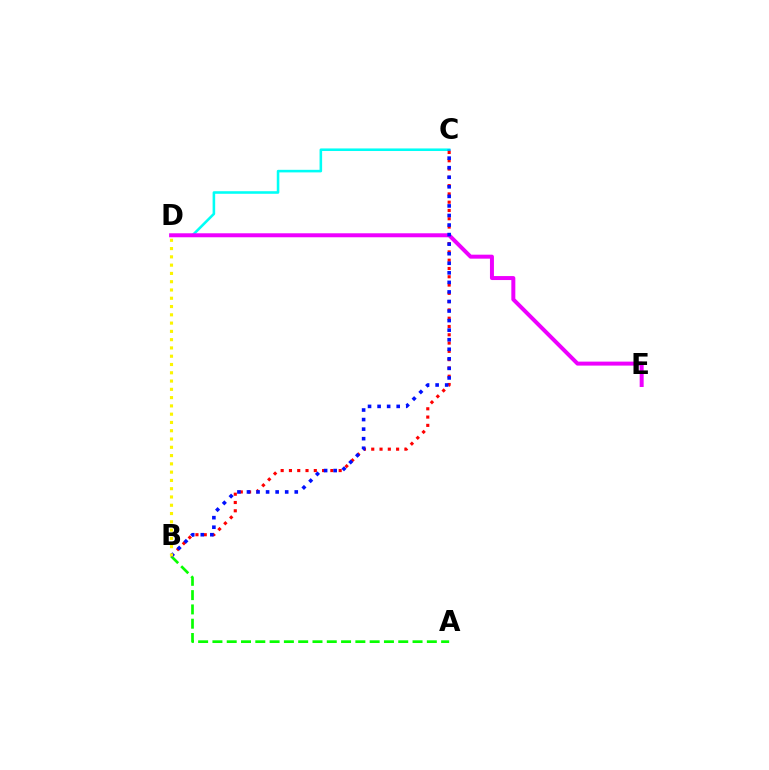{('A', 'B'): [{'color': '#08ff00', 'line_style': 'dashed', 'thickness': 1.94}], ('B', 'C'): [{'color': '#ff0000', 'line_style': 'dotted', 'thickness': 2.25}, {'color': '#0010ff', 'line_style': 'dotted', 'thickness': 2.6}], ('C', 'D'): [{'color': '#00fff6', 'line_style': 'solid', 'thickness': 1.85}], ('D', 'E'): [{'color': '#ee00ff', 'line_style': 'solid', 'thickness': 2.87}], ('B', 'D'): [{'color': '#fcf500', 'line_style': 'dotted', 'thickness': 2.25}]}